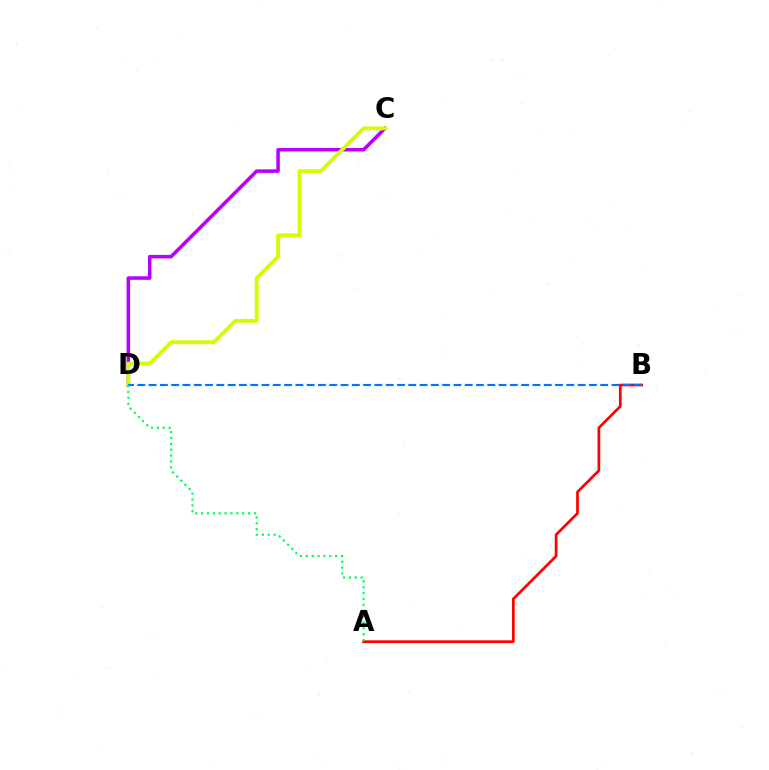{('A', 'B'): [{'color': '#ff0000', 'line_style': 'solid', 'thickness': 1.95}], ('C', 'D'): [{'color': '#b900ff', 'line_style': 'solid', 'thickness': 2.55}, {'color': '#d1ff00', 'line_style': 'solid', 'thickness': 2.76}], ('B', 'D'): [{'color': '#0074ff', 'line_style': 'dashed', 'thickness': 1.53}], ('A', 'D'): [{'color': '#00ff5c', 'line_style': 'dotted', 'thickness': 1.59}]}